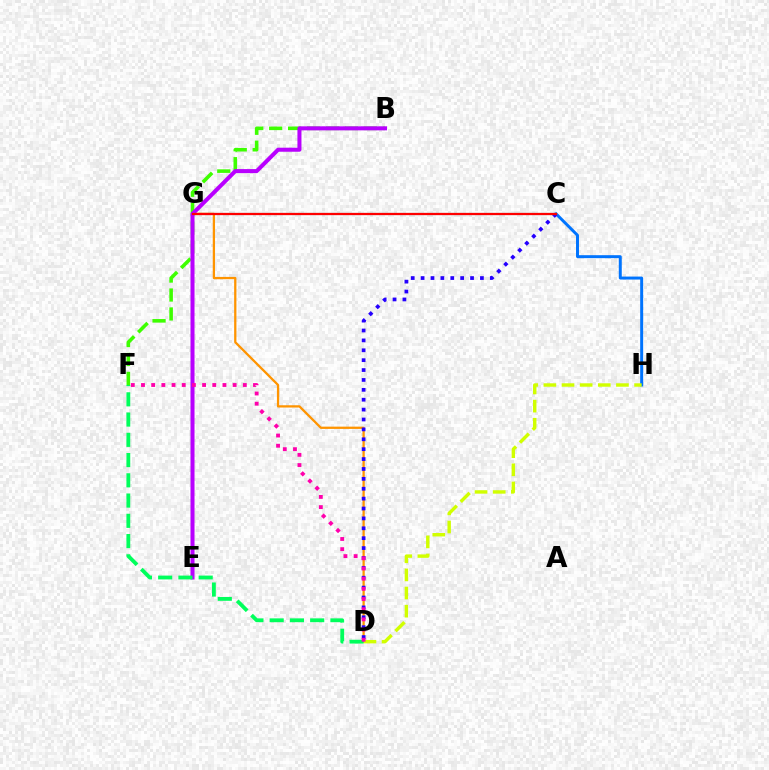{('C', 'H'): [{'color': '#0074ff', 'line_style': 'solid', 'thickness': 2.14}], ('D', 'G'): [{'color': '#ff9400', 'line_style': 'solid', 'thickness': 1.64}], ('B', 'F'): [{'color': '#3dff00', 'line_style': 'dashed', 'thickness': 2.57}], ('C', 'D'): [{'color': '#2500ff', 'line_style': 'dotted', 'thickness': 2.69}], ('C', 'G'): [{'color': '#00fff6', 'line_style': 'solid', 'thickness': 1.5}, {'color': '#ff0000', 'line_style': 'solid', 'thickness': 1.63}], ('B', 'E'): [{'color': '#b900ff', 'line_style': 'solid', 'thickness': 2.9}], ('D', 'H'): [{'color': '#d1ff00', 'line_style': 'dashed', 'thickness': 2.46}], ('D', 'F'): [{'color': '#00ff5c', 'line_style': 'dashed', 'thickness': 2.75}, {'color': '#ff00ac', 'line_style': 'dotted', 'thickness': 2.77}]}